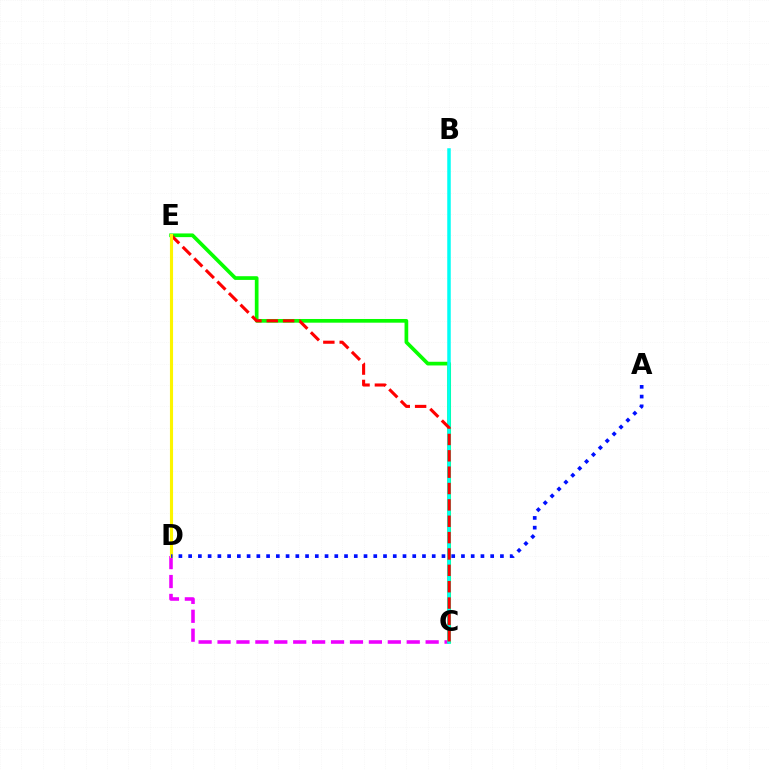{('C', 'D'): [{'color': '#ee00ff', 'line_style': 'dashed', 'thickness': 2.57}], ('C', 'E'): [{'color': '#08ff00', 'line_style': 'solid', 'thickness': 2.66}, {'color': '#ff0000', 'line_style': 'dashed', 'thickness': 2.22}], ('B', 'C'): [{'color': '#00fff6', 'line_style': 'solid', 'thickness': 2.52}], ('D', 'E'): [{'color': '#fcf500', 'line_style': 'solid', 'thickness': 2.24}], ('A', 'D'): [{'color': '#0010ff', 'line_style': 'dotted', 'thickness': 2.65}]}